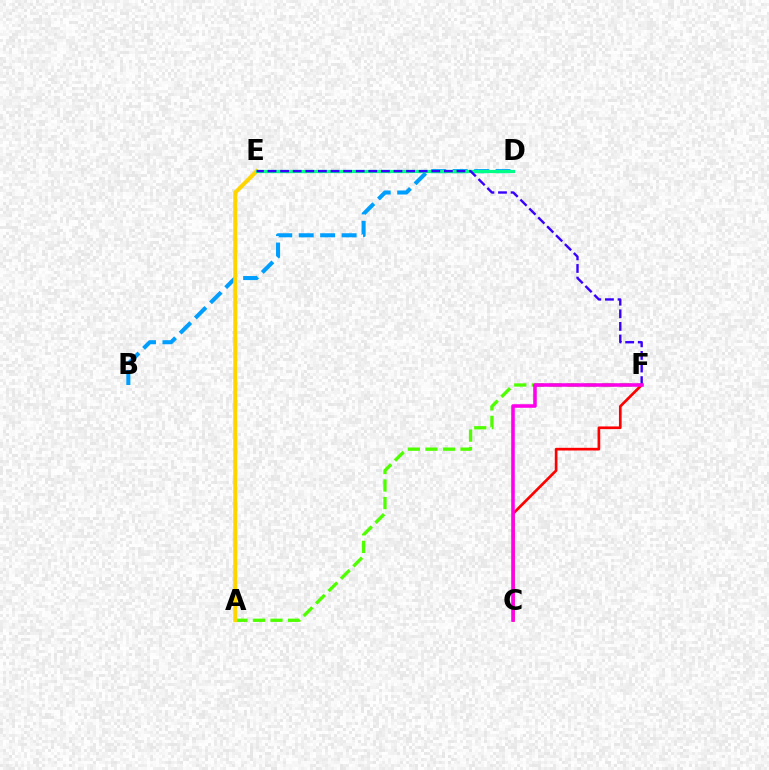{('A', 'F'): [{'color': '#4fff00', 'line_style': 'dashed', 'thickness': 2.39}], ('B', 'D'): [{'color': '#009eff', 'line_style': 'dashed', 'thickness': 2.91}], ('A', 'E'): [{'color': '#ffd500', 'line_style': 'solid', 'thickness': 2.87}], ('C', 'F'): [{'color': '#ff0000', 'line_style': 'solid', 'thickness': 1.93}, {'color': '#ff00ed', 'line_style': 'solid', 'thickness': 2.56}], ('D', 'E'): [{'color': '#00ff86', 'line_style': 'solid', 'thickness': 2.34}], ('E', 'F'): [{'color': '#3700ff', 'line_style': 'dashed', 'thickness': 1.71}]}